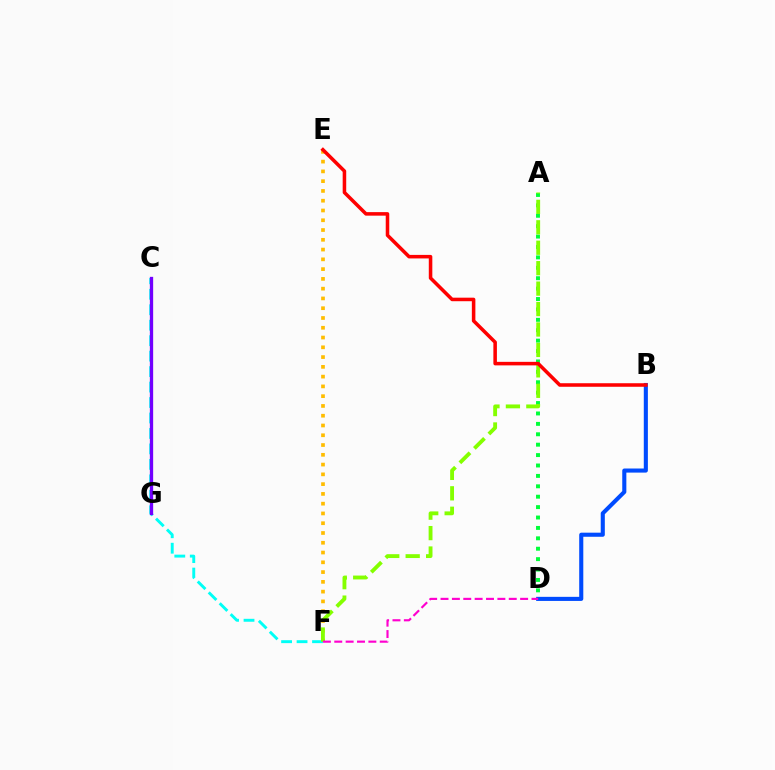{('A', 'D'): [{'color': '#00ff39', 'line_style': 'dotted', 'thickness': 2.83}], ('E', 'F'): [{'color': '#ffbd00', 'line_style': 'dotted', 'thickness': 2.66}], ('C', 'F'): [{'color': '#00fff6', 'line_style': 'dashed', 'thickness': 2.1}], ('B', 'D'): [{'color': '#004bff', 'line_style': 'solid', 'thickness': 2.95}], ('A', 'F'): [{'color': '#84ff00', 'line_style': 'dashed', 'thickness': 2.78}], ('C', 'G'): [{'color': '#7200ff', 'line_style': 'solid', 'thickness': 2.37}], ('B', 'E'): [{'color': '#ff0000', 'line_style': 'solid', 'thickness': 2.55}], ('D', 'F'): [{'color': '#ff00cf', 'line_style': 'dashed', 'thickness': 1.54}]}